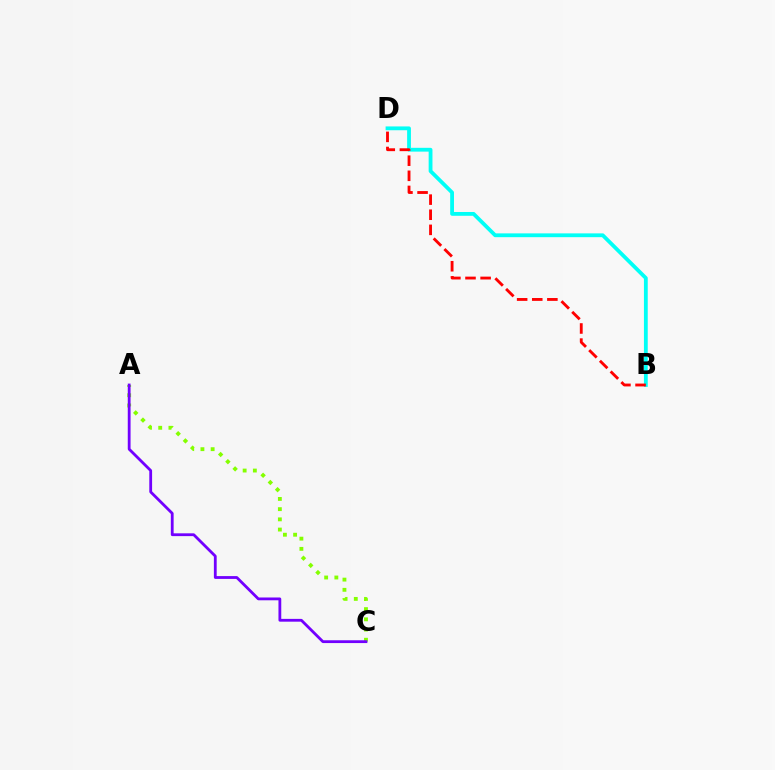{('B', 'D'): [{'color': '#00fff6', 'line_style': 'solid', 'thickness': 2.74}, {'color': '#ff0000', 'line_style': 'dashed', 'thickness': 2.05}], ('A', 'C'): [{'color': '#84ff00', 'line_style': 'dotted', 'thickness': 2.77}, {'color': '#7200ff', 'line_style': 'solid', 'thickness': 2.02}]}